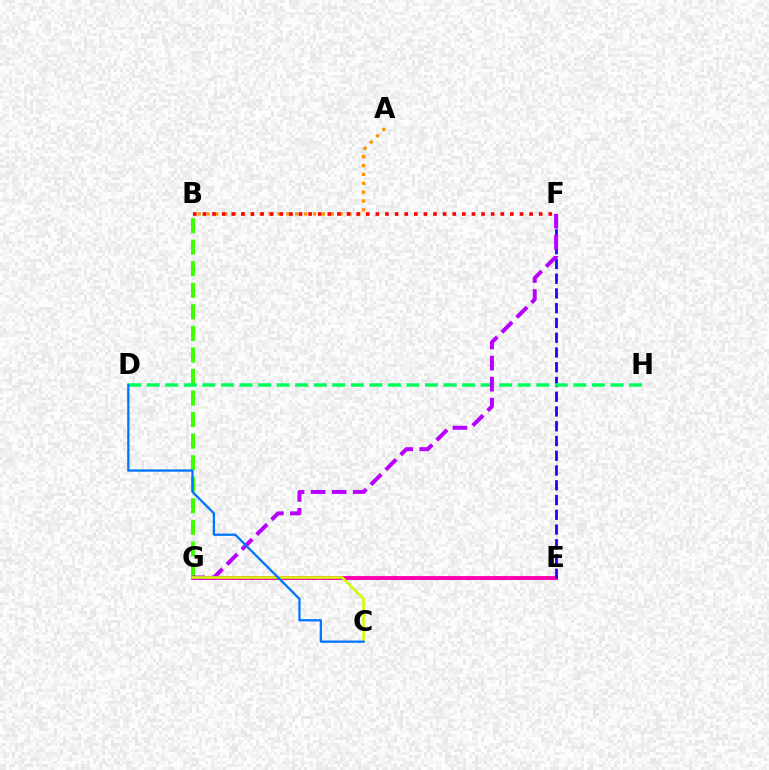{('E', 'G'): [{'color': '#00fff6', 'line_style': 'dashed', 'thickness': 2.17}, {'color': '#ff00ac', 'line_style': 'solid', 'thickness': 2.79}], ('B', 'G'): [{'color': '#3dff00', 'line_style': 'dashed', 'thickness': 2.93}], ('A', 'B'): [{'color': '#ff9400', 'line_style': 'dotted', 'thickness': 2.41}], ('E', 'F'): [{'color': '#2500ff', 'line_style': 'dashed', 'thickness': 2.0}], ('D', 'H'): [{'color': '#00ff5c', 'line_style': 'dashed', 'thickness': 2.52}], ('F', 'G'): [{'color': '#b900ff', 'line_style': 'dashed', 'thickness': 2.86}], ('B', 'F'): [{'color': '#ff0000', 'line_style': 'dotted', 'thickness': 2.61}], ('C', 'G'): [{'color': '#d1ff00', 'line_style': 'solid', 'thickness': 1.83}], ('C', 'D'): [{'color': '#0074ff', 'line_style': 'solid', 'thickness': 1.63}]}